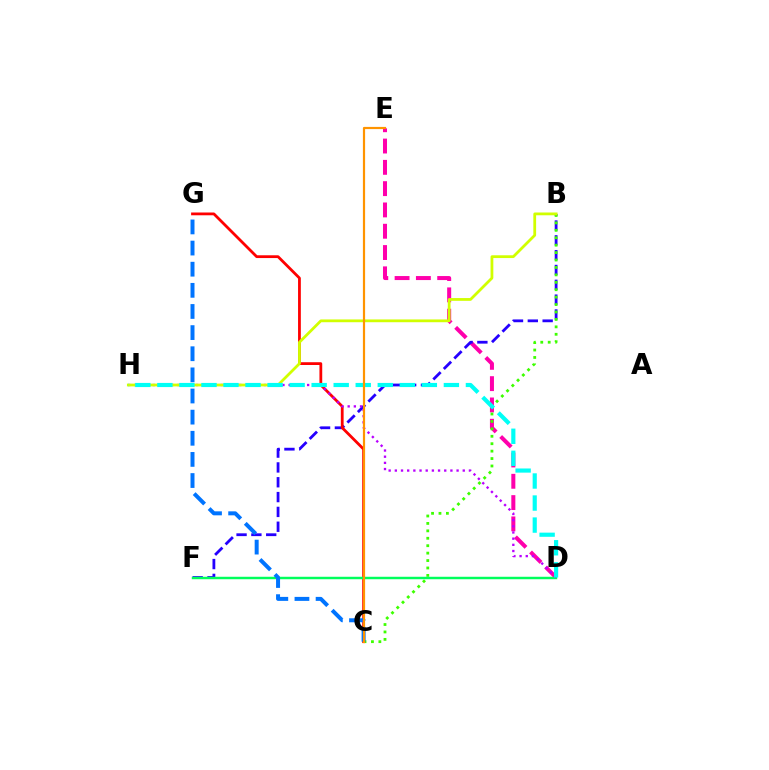{('D', 'E'): [{'color': '#ff00ac', 'line_style': 'dashed', 'thickness': 2.89}], ('B', 'F'): [{'color': '#2500ff', 'line_style': 'dashed', 'thickness': 2.01}], ('B', 'C'): [{'color': '#3dff00', 'line_style': 'dotted', 'thickness': 2.02}], ('C', 'G'): [{'color': '#ff0000', 'line_style': 'solid', 'thickness': 2.0}, {'color': '#0074ff', 'line_style': 'dashed', 'thickness': 2.87}], ('D', 'F'): [{'color': '#00ff5c', 'line_style': 'solid', 'thickness': 1.77}], ('D', 'H'): [{'color': '#b900ff', 'line_style': 'dotted', 'thickness': 1.68}, {'color': '#00fff6', 'line_style': 'dashed', 'thickness': 2.99}], ('B', 'H'): [{'color': '#d1ff00', 'line_style': 'solid', 'thickness': 2.0}], ('C', 'E'): [{'color': '#ff9400', 'line_style': 'solid', 'thickness': 1.58}]}